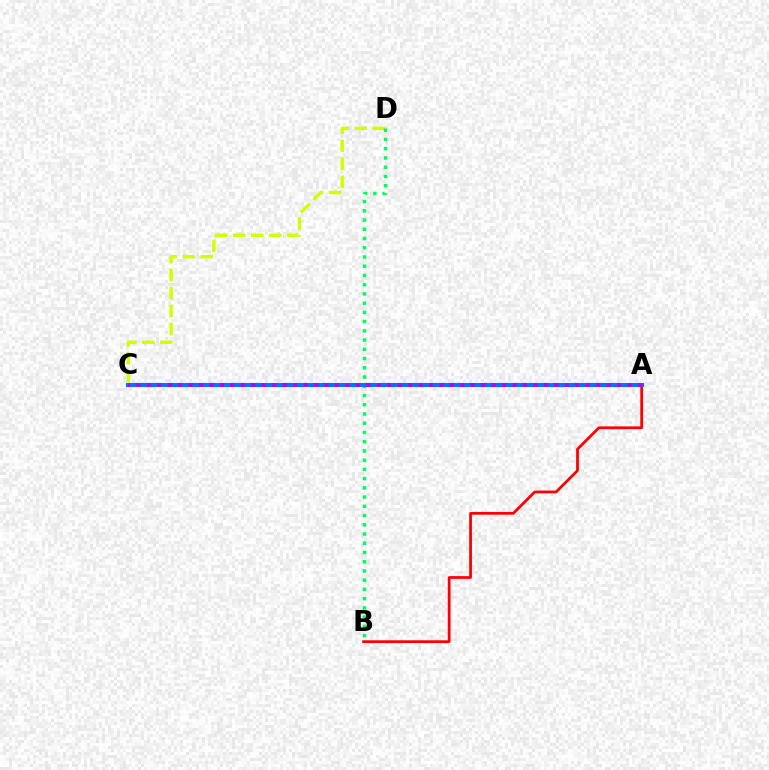{('C', 'D'): [{'color': '#d1ff00', 'line_style': 'dashed', 'thickness': 2.44}], ('A', 'B'): [{'color': '#ff0000', 'line_style': 'solid', 'thickness': 1.99}], ('B', 'D'): [{'color': '#00ff5c', 'line_style': 'dotted', 'thickness': 2.51}], ('A', 'C'): [{'color': '#0074ff', 'line_style': 'solid', 'thickness': 2.94}, {'color': '#b900ff', 'line_style': 'dotted', 'thickness': 2.84}]}